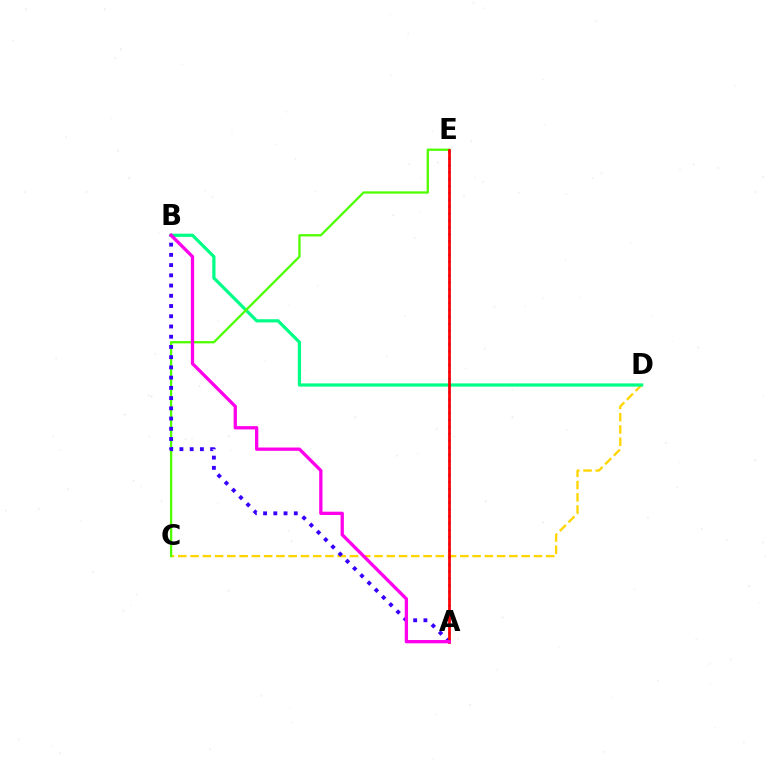{('C', 'D'): [{'color': '#ffd500', 'line_style': 'dashed', 'thickness': 1.67}], ('B', 'D'): [{'color': '#00ff86', 'line_style': 'solid', 'thickness': 2.32}], ('A', 'E'): [{'color': '#009eff', 'line_style': 'dotted', 'thickness': 1.87}, {'color': '#ff0000', 'line_style': 'solid', 'thickness': 1.97}], ('C', 'E'): [{'color': '#4fff00', 'line_style': 'solid', 'thickness': 1.66}], ('A', 'B'): [{'color': '#3700ff', 'line_style': 'dotted', 'thickness': 2.78}, {'color': '#ff00ed', 'line_style': 'solid', 'thickness': 2.38}]}